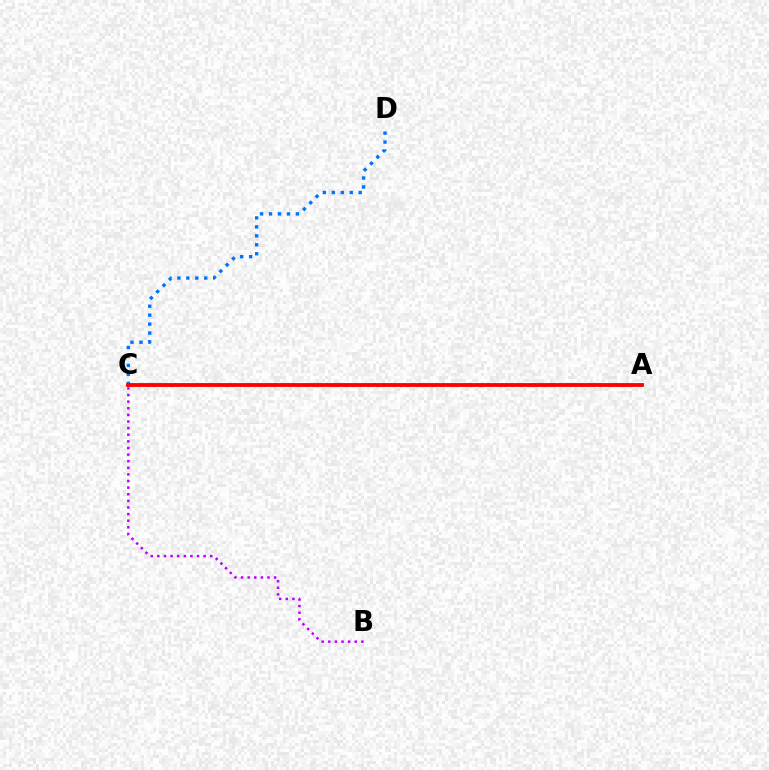{('A', 'C'): [{'color': '#d1ff00', 'line_style': 'dashed', 'thickness': 1.54}, {'color': '#00ff5c', 'line_style': 'dotted', 'thickness': 2.17}, {'color': '#ff0000', 'line_style': 'solid', 'thickness': 2.76}], ('C', 'D'): [{'color': '#0074ff', 'line_style': 'dotted', 'thickness': 2.43}], ('B', 'C'): [{'color': '#b900ff', 'line_style': 'dotted', 'thickness': 1.8}]}